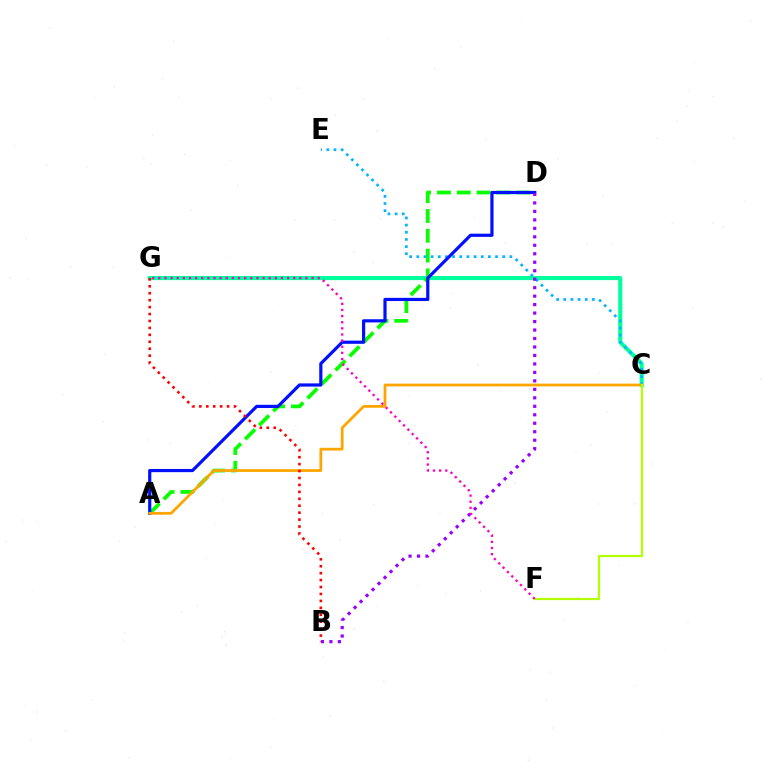{('C', 'G'): [{'color': '#00ff9d', 'line_style': 'solid', 'thickness': 2.96}], ('A', 'D'): [{'color': '#08ff00', 'line_style': 'dashed', 'thickness': 2.69}, {'color': '#0010ff', 'line_style': 'solid', 'thickness': 2.3}], ('C', 'E'): [{'color': '#00b5ff', 'line_style': 'dotted', 'thickness': 1.95}], ('B', 'D'): [{'color': '#9b00ff', 'line_style': 'dotted', 'thickness': 2.3}], ('A', 'C'): [{'color': '#ffa500', 'line_style': 'solid', 'thickness': 1.98}], ('C', 'F'): [{'color': '#b3ff00', 'line_style': 'solid', 'thickness': 1.6}], ('B', 'G'): [{'color': '#ff0000', 'line_style': 'dotted', 'thickness': 1.88}], ('F', 'G'): [{'color': '#ff00bd', 'line_style': 'dotted', 'thickness': 1.67}]}